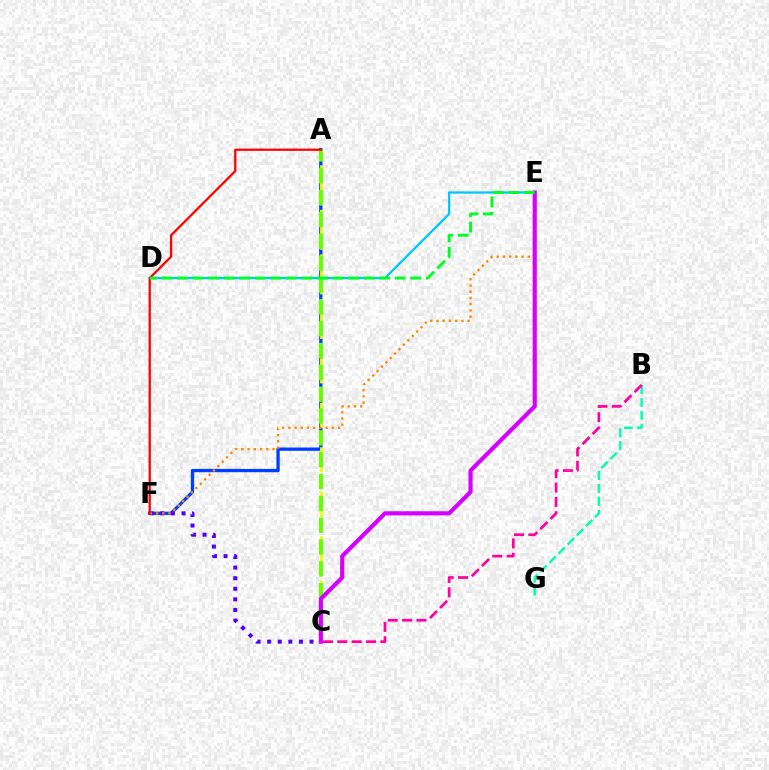{('B', 'G'): [{'color': '#00ffaf', 'line_style': 'dashed', 'thickness': 1.75}], ('D', 'E'): [{'color': '#00c7ff', 'line_style': 'solid', 'thickness': 1.63}, {'color': '#00ff27', 'line_style': 'dashed', 'thickness': 2.11}], ('A', 'F'): [{'color': '#003fff', 'line_style': 'solid', 'thickness': 2.38}, {'color': '#ff0000', 'line_style': 'solid', 'thickness': 1.62}], ('A', 'C'): [{'color': '#eeff00', 'line_style': 'dashed', 'thickness': 2.02}, {'color': '#66ff00', 'line_style': 'dashed', 'thickness': 2.97}], ('C', 'F'): [{'color': '#4f00ff', 'line_style': 'dotted', 'thickness': 2.88}], ('E', 'F'): [{'color': '#ff8800', 'line_style': 'dotted', 'thickness': 1.69}], ('C', 'E'): [{'color': '#d600ff', 'line_style': 'solid', 'thickness': 2.99}], ('B', 'C'): [{'color': '#ff00a0', 'line_style': 'dashed', 'thickness': 1.95}]}